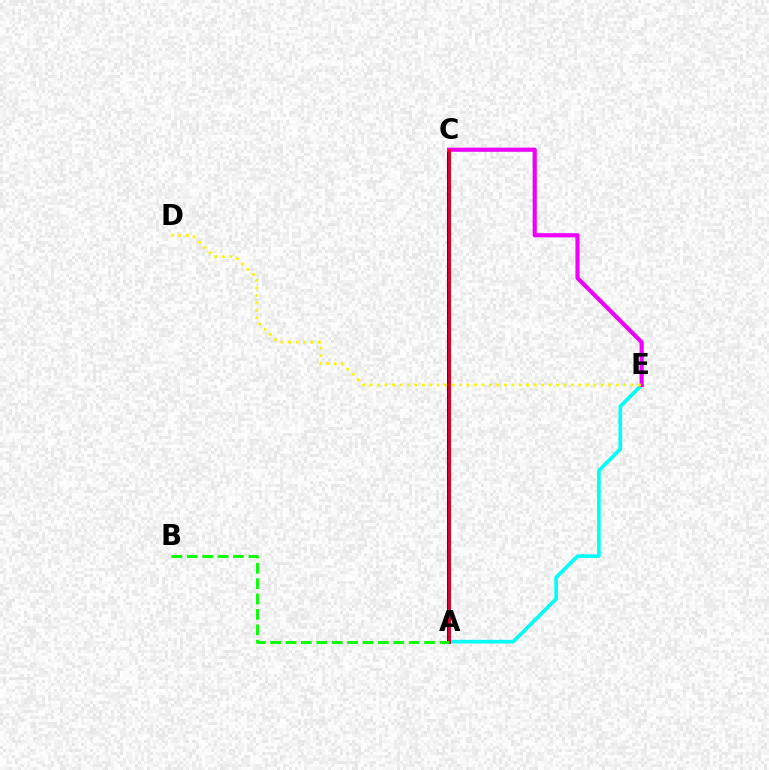{('A', 'E'): [{'color': '#00fff6', 'line_style': 'solid', 'thickness': 2.63}], ('A', 'C'): [{'color': '#0010ff', 'line_style': 'solid', 'thickness': 2.9}, {'color': '#ff0000', 'line_style': 'solid', 'thickness': 1.9}], ('C', 'E'): [{'color': '#ee00ff', 'line_style': 'solid', 'thickness': 2.99}], ('D', 'E'): [{'color': '#fcf500', 'line_style': 'dotted', 'thickness': 2.03}], ('A', 'B'): [{'color': '#08ff00', 'line_style': 'dashed', 'thickness': 2.09}]}